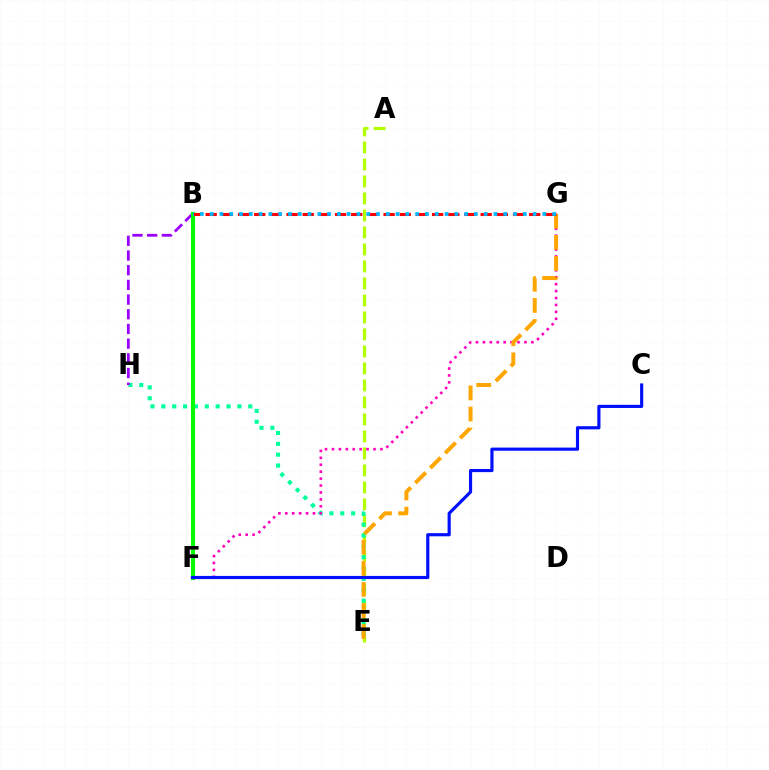{('A', 'E'): [{'color': '#b3ff00', 'line_style': 'dashed', 'thickness': 2.31}], ('E', 'H'): [{'color': '#00ff9d', 'line_style': 'dotted', 'thickness': 2.95}], ('F', 'G'): [{'color': '#ff00bd', 'line_style': 'dotted', 'thickness': 1.88}], ('E', 'G'): [{'color': '#ffa500', 'line_style': 'dashed', 'thickness': 2.87}], ('B', 'H'): [{'color': '#9b00ff', 'line_style': 'dashed', 'thickness': 2.0}], ('B', 'F'): [{'color': '#08ff00', 'line_style': 'solid', 'thickness': 2.94}], ('C', 'F'): [{'color': '#0010ff', 'line_style': 'solid', 'thickness': 2.27}], ('B', 'G'): [{'color': '#ff0000', 'line_style': 'dashed', 'thickness': 2.2}, {'color': '#00b5ff', 'line_style': 'dotted', 'thickness': 2.66}]}